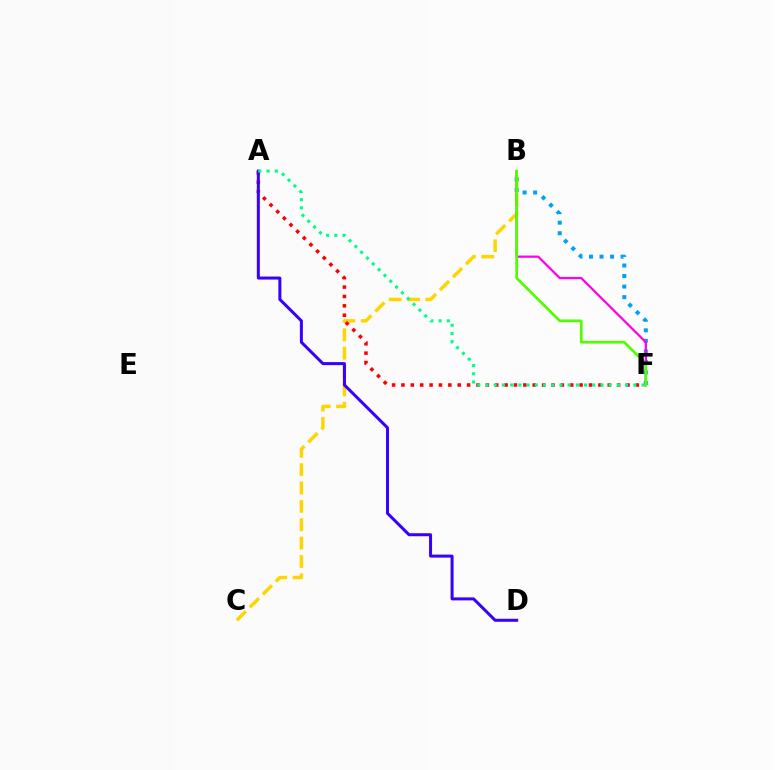{('B', 'C'): [{'color': '#ffd500', 'line_style': 'dashed', 'thickness': 2.5}], ('B', 'F'): [{'color': '#009eff', 'line_style': 'dotted', 'thickness': 2.86}, {'color': '#ff00ed', 'line_style': 'solid', 'thickness': 1.61}, {'color': '#4fff00', 'line_style': 'solid', 'thickness': 1.95}], ('A', 'F'): [{'color': '#ff0000', 'line_style': 'dotted', 'thickness': 2.55}, {'color': '#00ff86', 'line_style': 'dotted', 'thickness': 2.23}], ('A', 'D'): [{'color': '#3700ff', 'line_style': 'solid', 'thickness': 2.17}]}